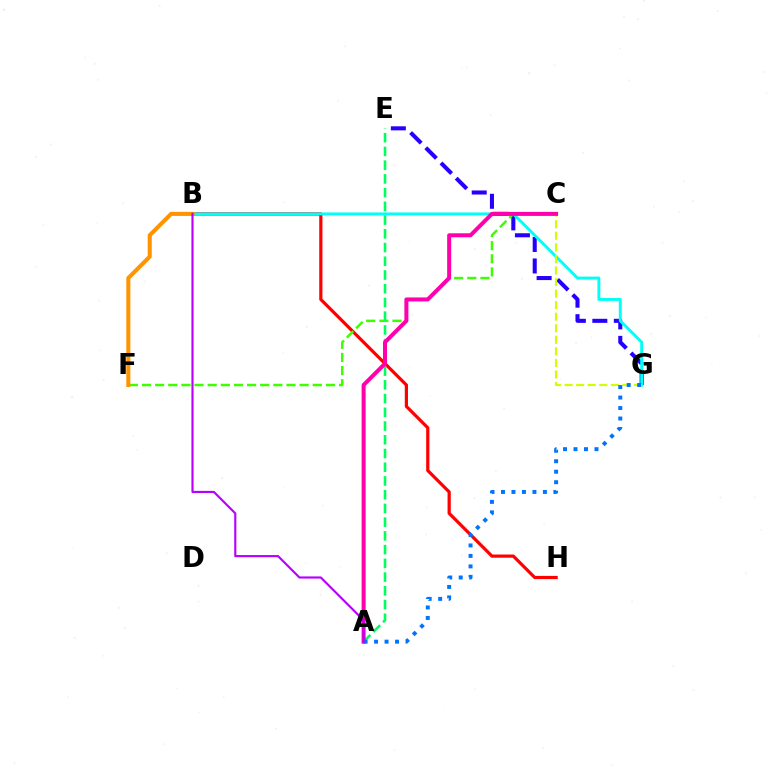{('E', 'G'): [{'color': '#2500ff', 'line_style': 'dashed', 'thickness': 2.92}], ('B', 'H'): [{'color': '#ff0000', 'line_style': 'solid', 'thickness': 2.31}], ('C', 'F'): [{'color': '#3dff00', 'line_style': 'dashed', 'thickness': 1.78}], ('B', 'G'): [{'color': '#00fff6', 'line_style': 'solid', 'thickness': 2.1}], ('B', 'F'): [{'color': '#ff9400', 'line_style': 'solid', 'thickness': 2.93}], ('C', 'G'): [{'color': '#d1ff00', 'line_style': 'dashed', 'thickness': 1.57}], ('A', 'E'): [{'color': '#00ff5c', 'line_style': 'dashed', 'thickness': 1.87}], ('A', 'C'): [{'color': '#ff00ac', 'line_style': 'solid', 'thickness': 2.89}], ('A', 'G'): [{'color': '#0074ff', 'line_style': 'dotted', 'thickness': 2.85}], ('A', 'B'): [{'color': '#b900ff', 'line_style': 'solid', 'thickness': 1.55}]}